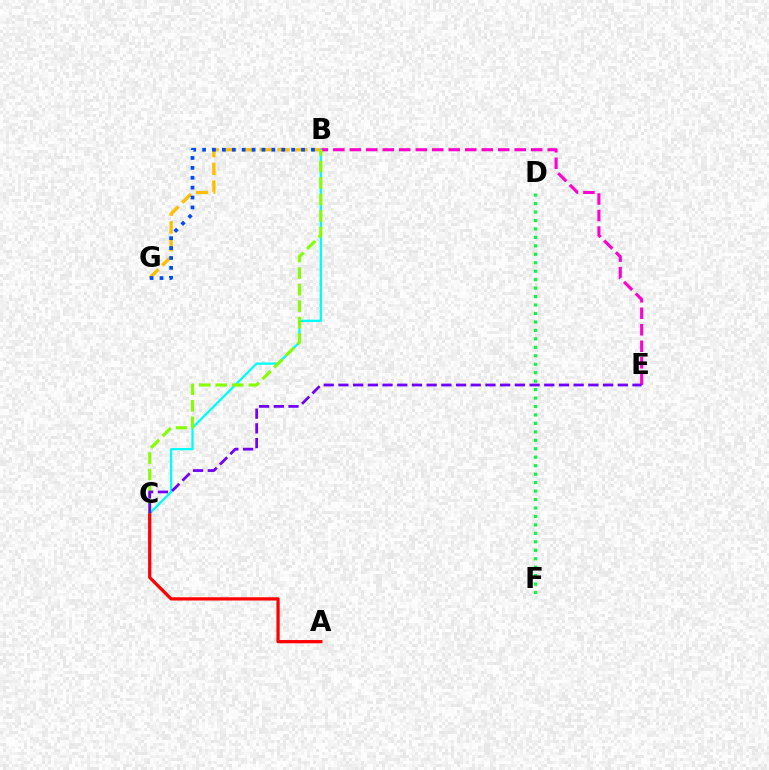{('B', 'G'): [{'color': '#ffbd00', 'line_style': 'dashed', 'thickness': 2.41}, {'color': '#004bff', 'line_style': 'dotted', 'thickness': 2.69}], ('B', 'E'): [{'color': '#ff00cf', 'line_style': 'dashed', 'thickness': 2.24}], ('B', 'C'): [{'color': '#00fff6', 'line_style': 'solid', 'thickness': 1.66}, {'color': '#84ff00', 'line_style': 'dashed', 'thickness': 2.24}], ('D', 'F'): [{'color': '#00ff39', 'line_style': 'dotted', 'thickness': 2.3}], ('A', 'C'): [{'color': '#ff0000', 'line_style': 'solid', 'thickness': 2.33}], ('C', 'E'): [{'color': '#7200ff', 'line_style': 'dashed', 'thickness': 2.0}]}